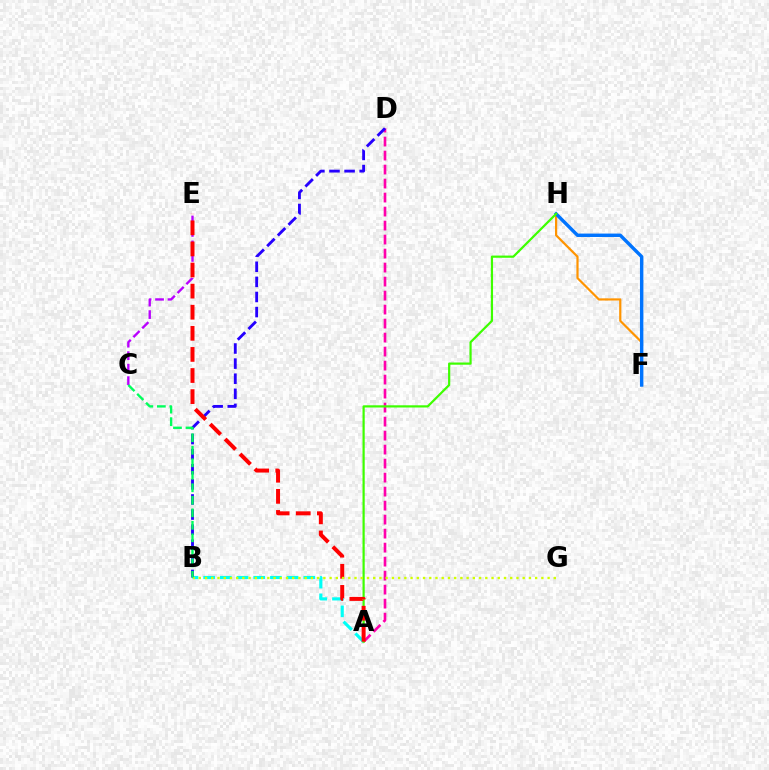{('C', 'E'): [{'color': '#b900ff', 'line_style': 'dashed', 'thickness': 1.7}], ('F', 'H'): [{'color': '#ff9400', 'line_style': 'solid', 'thickness': 1.59}, {'color': '#0074ff', 'line_style': 'solid', 'thickness': 2.46}], ('A', 'B'): [{'color': '#00fff6', 'line_style': 'dashed', 'thickness': 2.27}], ('A', 'D'): [{'color': '#ff00ac', 'line_style': 'dashed', 'thickness': 1.9}], ('A', 'H'): [{'color': '#3dff00', 'line_style': 'solid', 'thickness': 1.59}], ('B', 'D'): [{'color': '#2500ff', 'line_style': 'dashed', 'thickness': 2.05}], ('A', 'E'): [{'color': '#ff0000', 'line_style': 'dashed', 'thickness': 2.87}], ('B', 'G'): [{'color': '#d1ff00', 'line_style': 'dotted', 'thickness': 1.69}], ('B', 'C'): [{'color': '#00ff5c', 'line_style': 'dashed', 'thickness': 1.7}]}